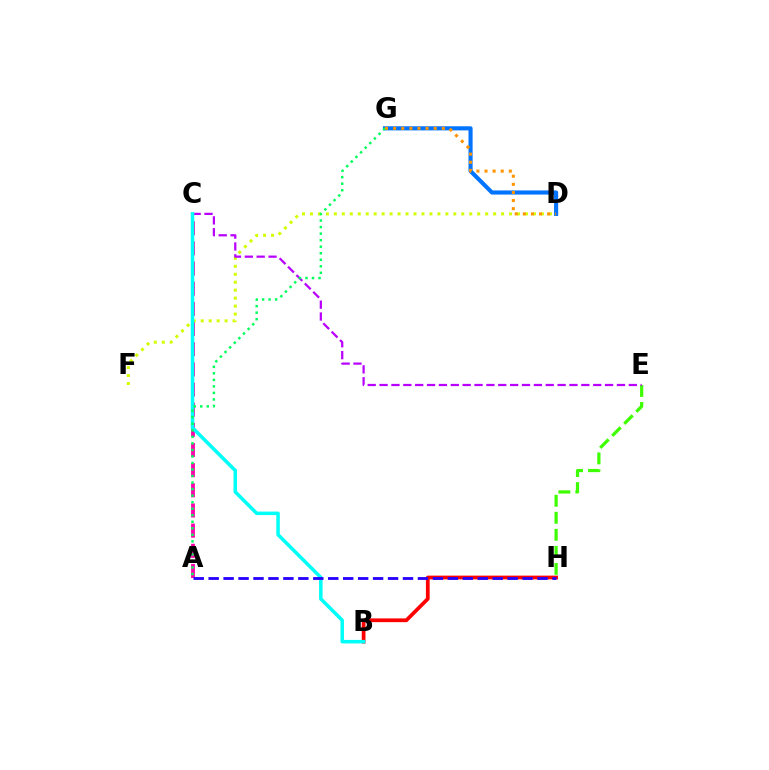{('A', 'C'): [{'color': '#ff00ac', 'line_style': 'dashed', 'thickness': 2.74}], ('D', 'G'): [{'color': '#0074ff', 'line_style': 'solid', 'thickness': 2.97}, {'color': '#ff9400', 'line_style': 'dotted', 'thickness': 2.2}], ('D', 'F'): [{'color': '#d1ff00', 'line_style': 'dotted', 'thickness': 2.16}], ('B', 'H'): [{'color': '#ff0000', 'line_style': 'solid', 'thickness': 2.69}], ('E', 'H'): [{'color': '#3dff00', 'line_style': 'dashed', 'thickness': 2.31}], ('C', 'E'): [{'color': '#b900ff', 'line_style': 'dashed', 'thickness': 1.61}], ('B', 'C'): [{'color': '#00fff6', 'line_style': 'solid', 'thickness': 2.53}], ('A', 'H'): [{'color': '#2500ff', 'line_style': 'dashed', 'thickness': 2.03}], ('A', 'G'): [{'color': '#00ff5c', 'line_style': 'dotted', 'thickness': 1.77}]}